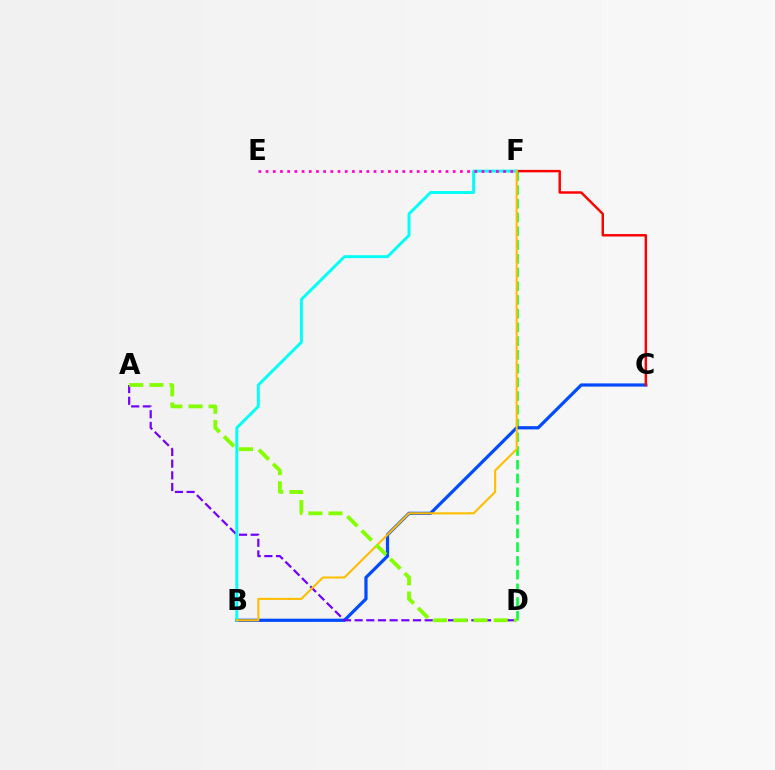{('D', 'F'): [{'color': '#00ff39', 'line_style': 'dashed', 'thickness': 1.87}], ('B', 'C'): [{'color': '#004bff', 'line_style': 'solid', 'thickness': 2.32}], ('C', 'F'): [{'color': '#ff0000', 'line_style': 'solid', 'thickness': 1.76}], ('A', 'D'): [{'color': '#7200ff', 'line_style': 'dashed', 'thickness': 1.59}, {'color': '#84ff00', 'line_style': 'dashed', 'thickness': 2.74}], ('B', 'F'): [{'color': '#00fff6', 'line_style': 'solid', 'thickness': 2.11}, {'color': '#ffbd00', 'line_style': 'solid', 'thickness': 1.5}], ('E', 'F'): [{'color': '#ff00cf', 'line_style': 'dotted', 'thickness': 1.96}]}